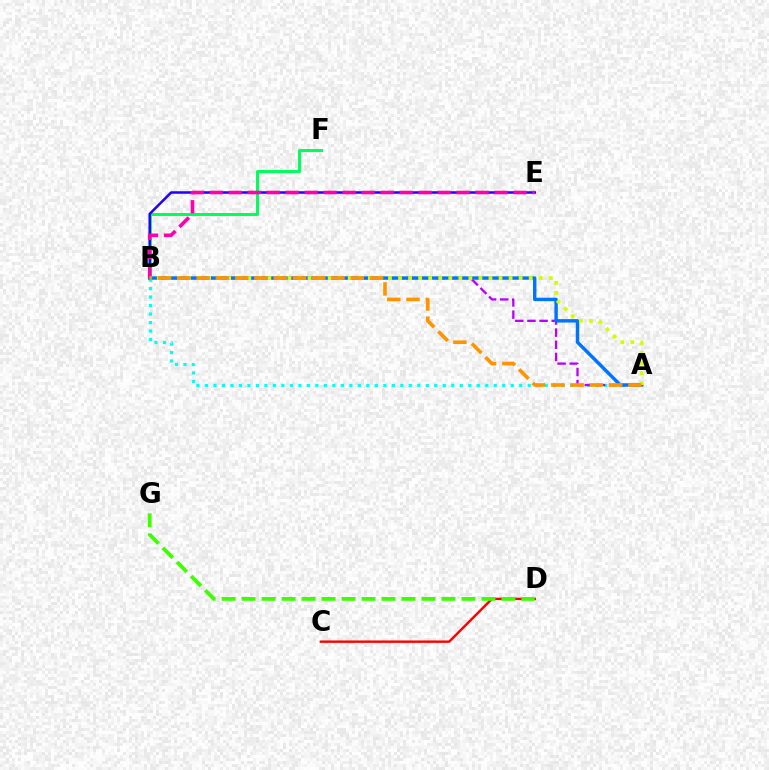{('B', 'F'): [{'color': '#00ff5c', 'line_style': 'solid', 'thickness': 2.16}], ('B', 'E'): [{'color': '#2500ff', 'line_style': 'solid', 'thickness': 1.83}, {'color': '#ff00ac', 'line_style': 'dashed', 'thickness': 2.58}], ('A', 'B'): [{'color': '#00fff6', 'line_style': 'dotted', 'thickness': 2.31}, {'color': '#b900ff', 'line_style': 'dashed', 'thickness': 1.65}, {'color': '#0074ff', 'line_style': 'solid', 'thickness': 2.47}, {'color': '#d1ff00', 'line_style': 'dotted', 'thickness': 2.73}, {'color': '#ff9400', 'line_style': 'dashed', 'thickness': 2.62}], ('C', 'D'): [{'color': '#ff0000', 'line_style': 'solid', 'thickness': 1.73}], ('D', 'G'): [{'color': '#3dff00', 'line_style': 'dashed', 'thickness': 2.71}]}